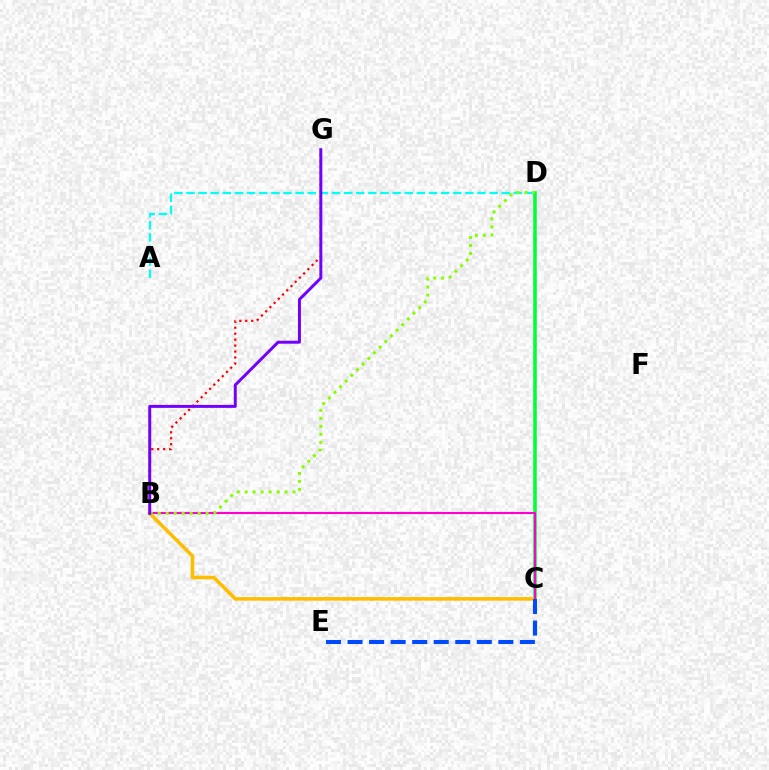{('C', 'D'): [{'color': '#00ff39', 'line_style': 'solid', 'thickness': 2.54}], ('B', 'G'): [{'color': '#ff0000', 'line_style': 'dotted', 'thickness': 1.62}, {'color': '#7200ff', 'line_style': 'solid', 'thickness': 2.14}], ('A', 'D'): [{'color': '#00fff6', 'line_style': 'dashed', 'thickness': 1.65}], ('B', 'C'): [{'color': '#ffbd00', 'line_style': 'solid', 'thickness': 2.56}, {'color': '#ff00cf', 'line_style': 'solid', 'thickness': 1.51}], ('B', 'D'): [{'color': '#84ff00', 'line_style': 'dotted', 'thickness': 2.17}], ('C', 'E'): [{'color': '#004bff', 'line_style': 'dashed', 'thickness': 2.93}]}